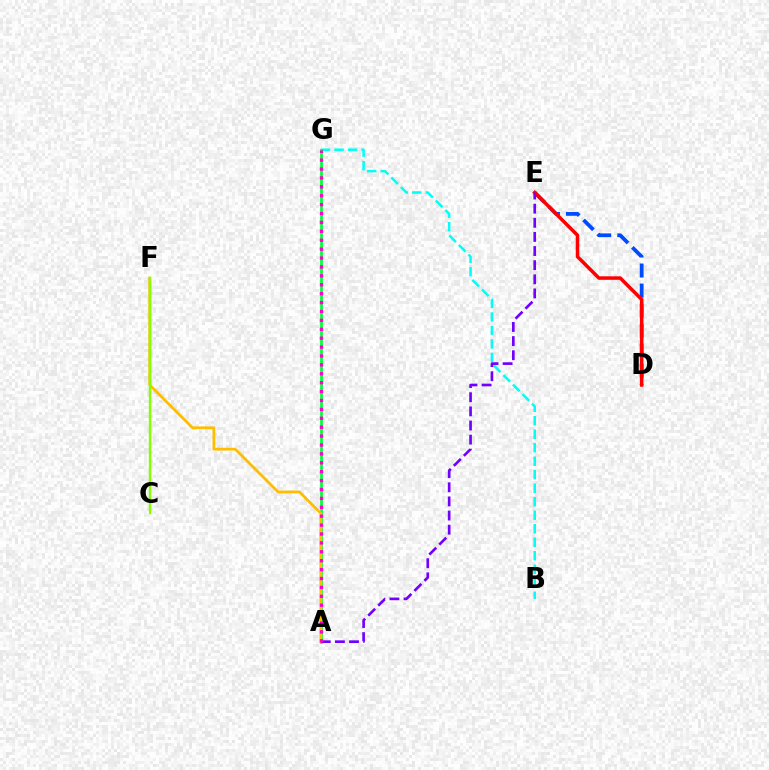{('D', 'E'): [{'color': '#004bff', 'line_style': 'dashed', 'thickness': 2.72}, {'color': '#ff0000', 'line_style': 'solid', 'thickness': 2.53}], ('B', 'G'): [{'color': '#00fff6', 'line_style': 'dashed', 'thickness': 1.83}], ('A', 'G'): [{'color': '#00ff39', 'line_style': 'solid', 'thickness': 1.96}, {'color': '#ff00cf', 'line_style': 'dotted', 'thickness': 2.42}], ('A', 'F'): [{'color': '#ffbd00', 'line_style': 'solid', 'thickness': 1.99}], ('C', 'F'): [{'color': '#84ff00', 'line_style': 'solid', 'thickness': 1.72}], ('A', 'E'): [{'color': '#7200ff', 'line_style': 'dashed', 'thickness': 1.92}]}